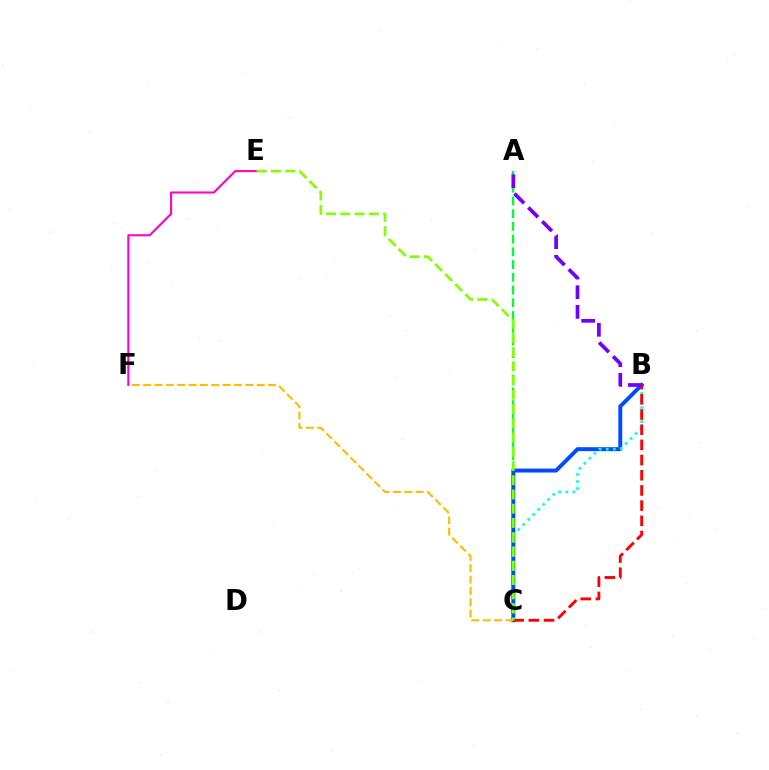{('E', 'F'): [{'color': '#ff00cf', 'line_style': 'solid', 'thickness': 1.51}], ('A', 'C'): [{'color': '#00ff39', 'line_style': 'dashed', 'thickness': 1.73}], ('B', 'C'): [{'color': '#004bff', 'line_style': 'solid', 'thickness': 2.84}, {'color': '#00fff6', 'line_style': 'dotted', 'thickness': 1.92}, {'color': '#ff0000', 'line_style': 'dashed', 'thickness': 2.06}], ('C', 'F'): [{'color': '#ffbd00', 'line_style': 'dashed', 'thickness': 1.54}], ('A', 'B'): [{'color': '#7200ff', 'line_style': 'dashed', 'thickness': 2.67}], ('C', 'E'): [{'color': '#84ff00', 'line_style': 'dashed', 'thickness': 1.93}]}